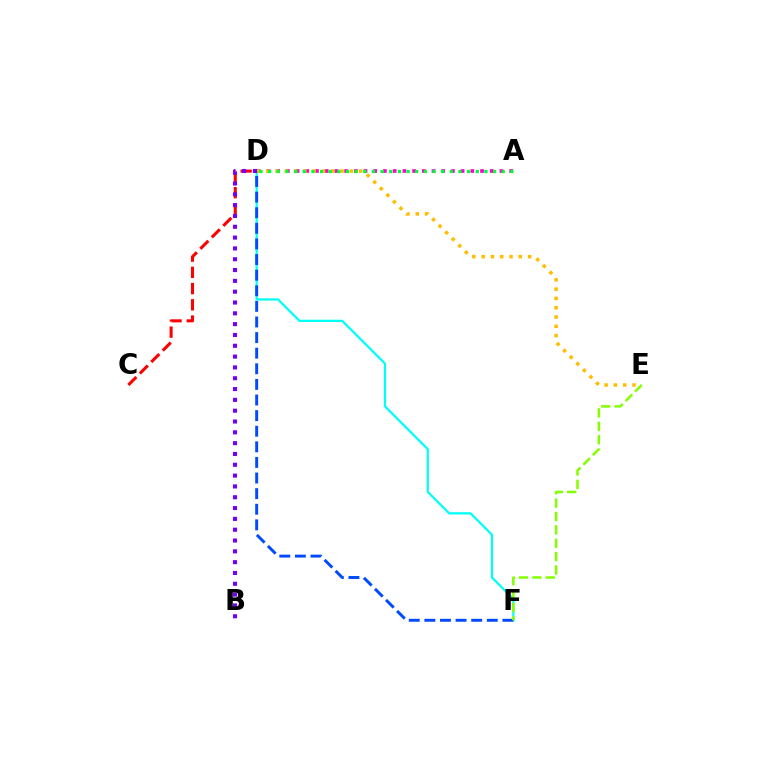{('C', 'D'): [{'color': '#ff0000', 'line_style': 'dashed', 'thickness': 2.2}], ('D', 'F'): [{'color': '#00fff6', 'line_style': 'solid', 'thickness': 1.61}, {'color': '#004bff', 'line_style': 'dashed', 'thickness': 2.12}], ('A', 'D'): [{'color': '#ff00cf', 'line_style': 'dotted', 'thickness': 2.64}, {'color': '#00ff39', 'line_style': 'dotted', 'thickness': 2.35}], ('D', 'E'): [{'color': '#ffbd00', 'line_style': 'dotted', 'thickness': 2.52}], ('E', 'F'): [{'color': '#84ff00', 'line_style': 'dashed', 'thickness': 1.82}], ('B', 'D'): [{'color': '#7200ff', 'line_style': 'dotted', 'thickness': 2.94}]}